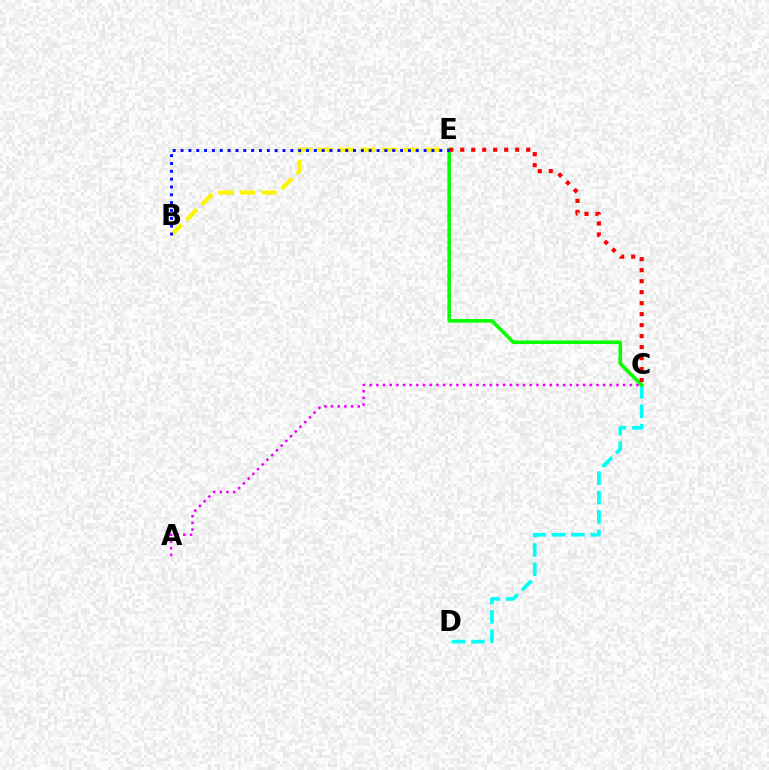{('A', 'C'): [{'color': '#ee00ff', 'line_style': 'dotted', 'thickness': 1.81}], ('C', 'D'): [{'color': '#00fff6', 'line_style': 'dashed', 'thickness': 2.64}], ('B', 'E'): [{'color': '#fcf500', 'line_style': 'dashed', 'thickness': 2.93}, {'color': '#0010ff', 'line_style': 'dotted', 'thickness': 2.13}], ('C', 'E'): [{'color': '#08ff00', 'line_style': 'solid', 'thickness': 2.58}, {'color': '#ff0000', 'line_style': 'dotted', 'thickness': 2.99}]}